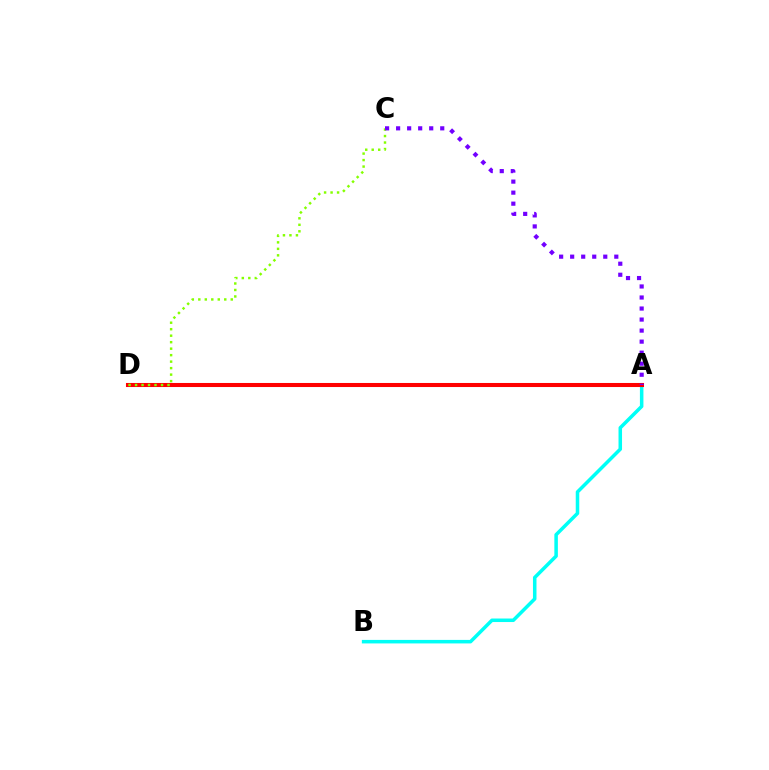{('A', 'B'): [{'color': '#00fff6', 'line_style': 'solid', 'thickness': 2.54}], ('A', 'D'): [{'color': '#ff0000', 'line_style': 'solid', 'thickness': 2.92}], ('C', 'D'): [{'color': '#84ff00', 'line_style': 'dotted', 'thickness': 1.76}], ('A', 'C'): [{'color': '#7200ff', 'line_style': 'dotted', 'thickness': 3.0}]}